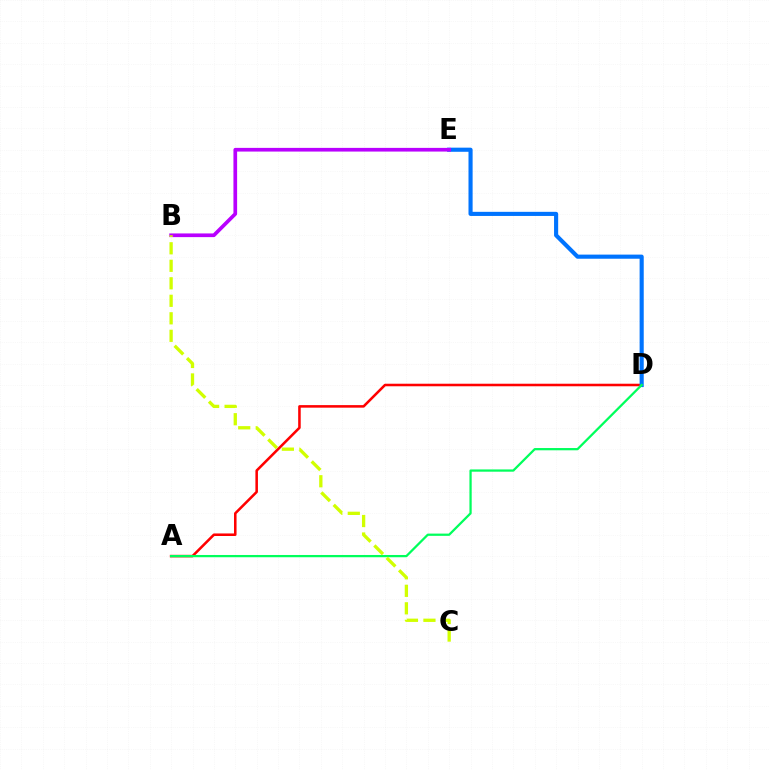{('A', 'D'): [{'color': '#ff0000', 'line_style': 'solid', 'thickness': 1.83}, {'color': '#00ff5c', 'line_style': 'solid', 'thickness': 1.62}], ('D', 'E'): [{'color': '#0074ff', 'line_style': 'solid', 'thickness': 2.97}], ('B', 'E'): [{'color': '#b900ff', 'line_style': 'solid', 'thickness': 2.66}], ('B', 'C'): [{'color': '#d1ff00', 'line_style': 'dashed', 'thickness': 2.38}]}